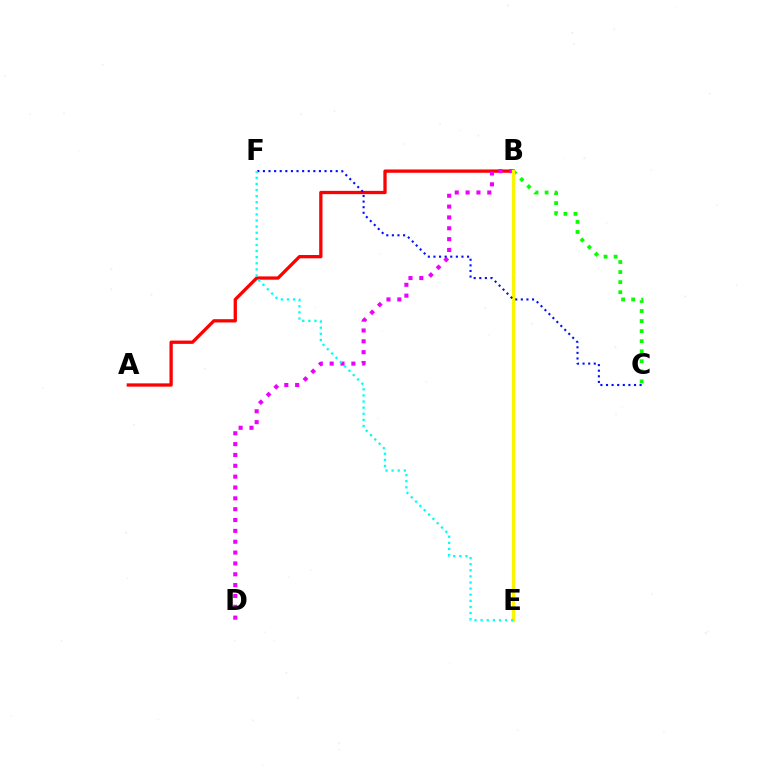{('B', 'C'): [{'color': '#08ff00', 'line_style': 'dotted', 'thickness': 2.73}], ('A', 'B'): [{'color': '#ff0000', 'line_style': 'solid', 'thickness': 2.37}], ('B', 'D'): [{'color': '#ee00ff', 'line_style': 'dotted', 'thickness': 2.95}], ('B', 'E'): [{'color': '#fcf500', 'line_style': 'solid', 'thickness': 2.37}], ('C', 'F'): [{'color': '#0010ff', 'line_style': 'dotted', 'thickness': 1.52}], ('E', 'F'): [{'color': '#00fff6', 'line_style': 'dotted', 'thickness': 1.66}]}